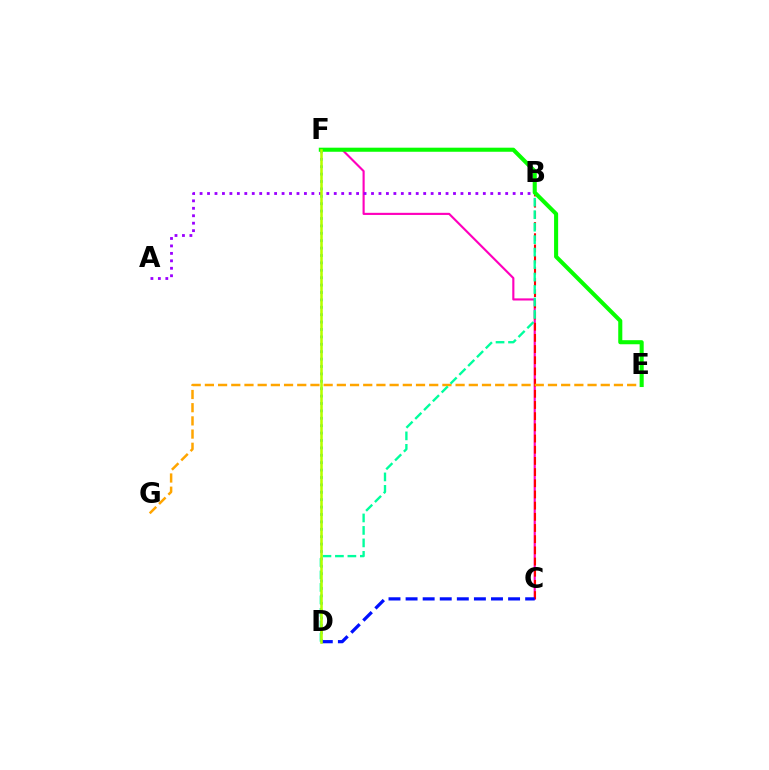{('C', 'F'): [{'color': '#ff00bd', 'line_style': 'solid', 'thickness': 1.54}], ('B', 'C'): [{'color': '#ff0000', 'line_style': 'dashed', 'thickness': 1.52}], ('E', 'G'): [{'color': '#ffa500', 'line_style': 'dashed', 'thickness': 1.79}], ('A', 'B'): [{'color': '#9b00ff', 'line_style': 'dotted', 'thickness': 2.03}], ('D', 'F'): [{'color': '#00b5ff', 'line_style': 'dotted', 'thickness': 2.01}, {'color': '#b3ff00', 'line_style': 'solid', 'thickness': 1.85}], ('B', 'D'): [{'color': '#00ff9d', 'line_style': 'dashed', 'thickness': 1.69}], ('E', 'F'): [{'color': '#08ff00', 'line_style': 'solid', 'thickness': 2.93}], ('C', 'D'): [{'color': '#0010ff', 'line_style': 'dashed', 'thickness': 2.32}]}